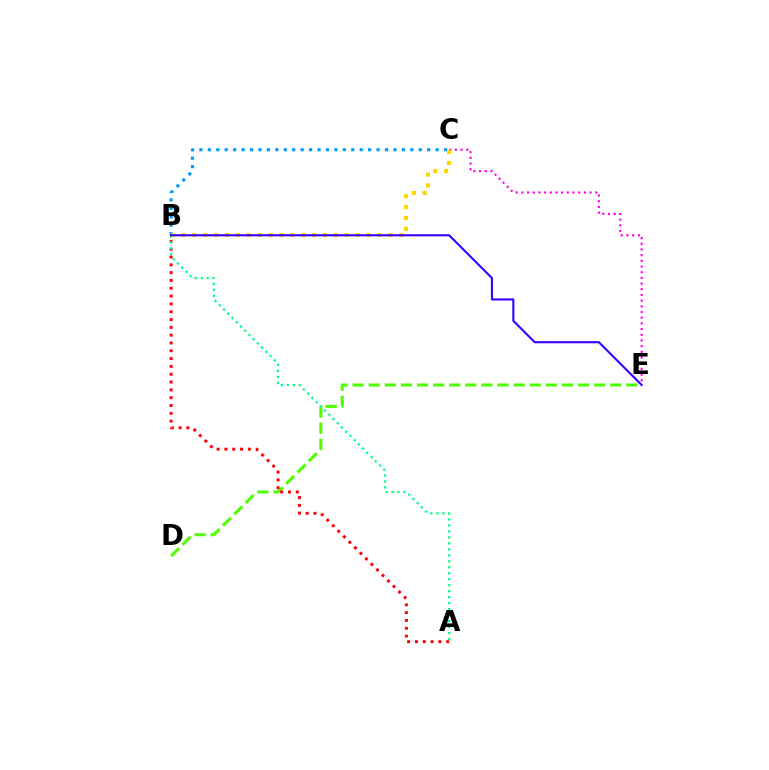{('C', 'E'): [{'color': '#ff00ed', 'line_style': 'dotted', 'thickness': 1.55}], ('D', 'E'): [{'color': '#4fff00', 'line_style': 'dashed', 'thickness': 2.19}], ('A', 'B'): [{'color': '#ff0000', 'line_style': 'dotted', 'thickness': 2.12}, {'color': '#00ff86', 'line_style': 'dotted', 'thickness': 1.62}], ('B', 'C'): [{'color': '#009eff', 'line_style': 'dotted', 'thickness': 2.29}, {'color': '#ffd500', 'line_style': 'dotted', 'thickness': 2.96}], ('B', 'E'): [{'color': '#3700ff', 'line_style': 'solid', 'thickness': 1.52}]}